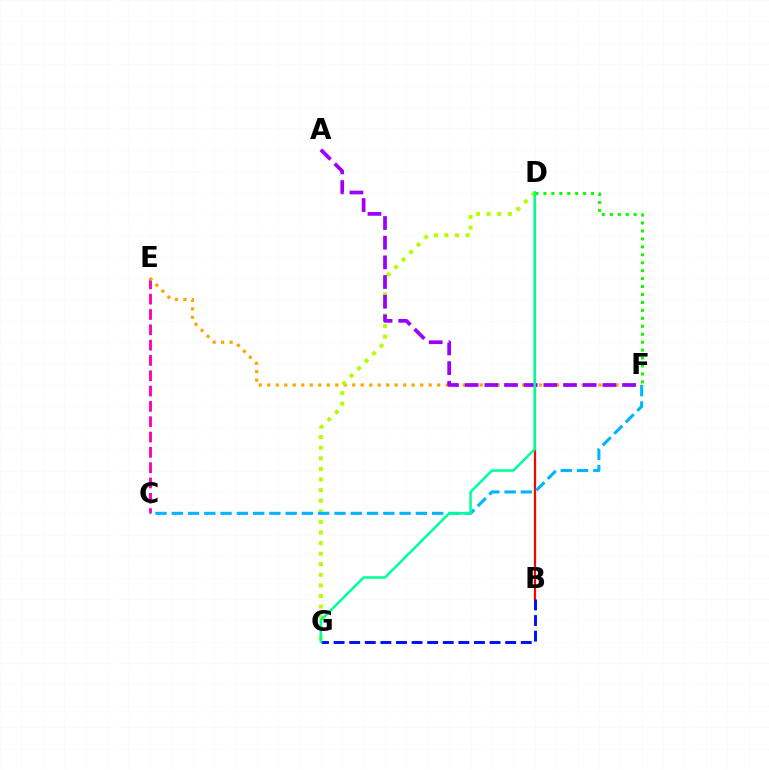{('C', 'E'): [{'color': '#ff00bd', 'line_style': 'dashed', 'thickness': 2.08}], ('E', 'F'): [{'color': '#ffa500', 'line_style': 'dotted', 'thickness': 2.31}], ('B', 'D'): [{'color': '#ff0000', 'line_style': 'solid', 'thickness': 1.6}], ('D', 'G'): [{'color': '#b3ff00', 'line_style': 'dotted', 'thickness': 2.88}, {'color': '#00ff9d', 'line_style': 'solid', 'thickness': 1.83}], ('A', 'F'): [{'color': '#9b00ff', 'line_style': 'dashed', 'thickness': 2.67}], ('C', 'F'): [{'color': '#00b5ff', 'line_style': 'dashed', 'thickness': 2.21}], ('D', 'F'): [{'color': '#08ff00', 'line_style': 'dotted', 'thickness': 2.16}], ('B', 'G'): [{'color': '#0010ff', 'line_style': 'dashed', 'thickness': 2.12}]}